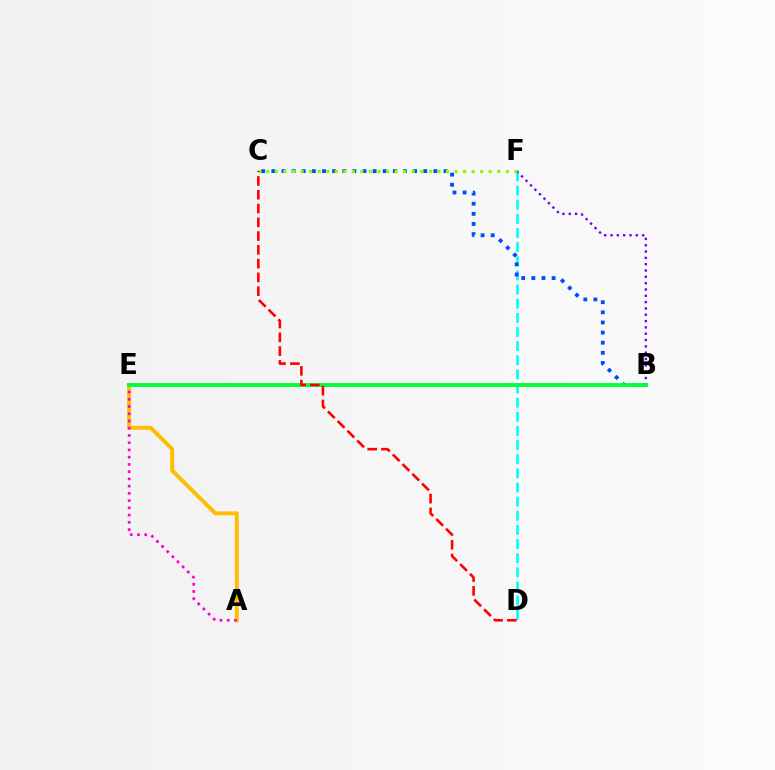{('D', 'F'): [{'color': '#00fff6', 'line_style': 'dashed', 'thickness': 1.92}], ('B', 'F'): [{'color': '#7200ff', 'line_style': 'dotted', 'thickness': 1.72}], ('A', 'E'): [{'color': '#ffbd00', 'line_style': 'solid', 'thickness': 2.83}, {'color': '#ff00cf', 'line_style': 'dotted', 'thickness': 1.97}], ('B', 'C'): [{'color': '#004bff', 'line_style': 'dotted', 'thickness': 2.75}], ('B', 'E'): [{'color': '#00ff39', 'line_style': 'solid', 'thickness': 2.77}], ('C', 'F'): [{'color': '#84ff00', 'line_style': 'dotted', 'thickness': 2.32}], ('C', 'D'): [{'color': '#ff0000', 'line_style': 'dashed', 'thickness': 1.87}]}